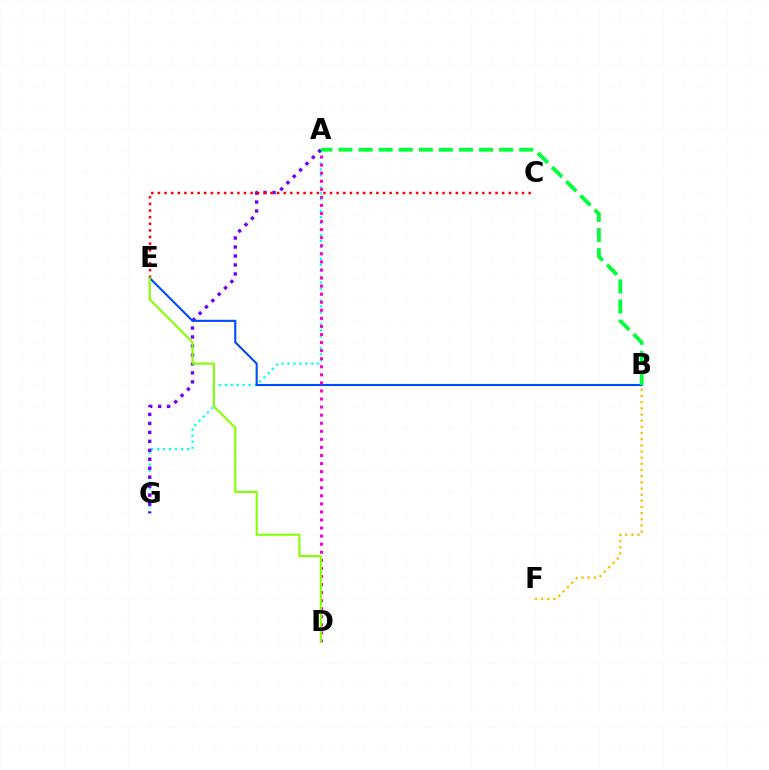{('B', 'F'): [{'color': '#ffbd00', 'line_style': 'dotted', 'thickness': 1.67}], ('A', 'G'): [{'color': '#00fff6', 'line_style': 'dotted', 'thickness': 1.62}, {'color': '#7200ff', 'line_style': 'dotted', 'thickness': 2.44}], ('C', 'E'): [{'color': '#ff0000', 'line_style': 'dotted', 'thickness': 1.8}], ('B', 'E'): [{'color': '#004bff', 'line_style': 'solid', 'thickness': 1.52}], ('A', 'B'): [{'color': '#00ff39', 'line_style': 'dashed', 'thickness': 2.73}], ('A', 'D'): [{'color': '#ff00cf', 'line_style': 'dotted', 'thickness': 2.19}], ('D', 'E'): [{'color': '#84ff00', 'line_style': 'solid', 'thickness': 1.51}]}